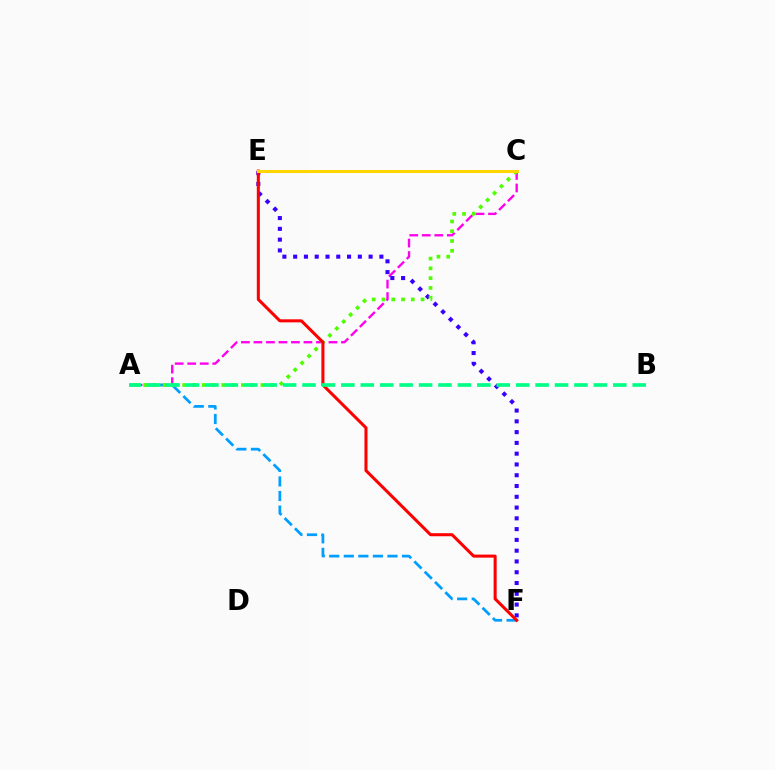{('A', 'C'): [{'color': '#ff00ed', 'line_style': 'dashed', 'thickness': 1.7}, {'color': '#4fff00', 'line_style': 'dotted', 'thickness': 2.66}], ('E', 'F'): [{'color': '#3700ff', 'line_style': 'dotted', 'thickness': 2.93}, {'color': '#ff0000', 'line_style': 'solid', 'thickness': 2.19}], ('A', 'F'): [{'color': '#009eff', 'line_style': 'dashed', 'thickness': 1.98}], ('A', 'B'): [{'color': '#00ff86', 'line_style': 'dashed', 'thickness': 2.64}], ('C', 'E'): [{'color': '#ffd500', 'line_style': 'solid', 'thickness': 2.19}]}